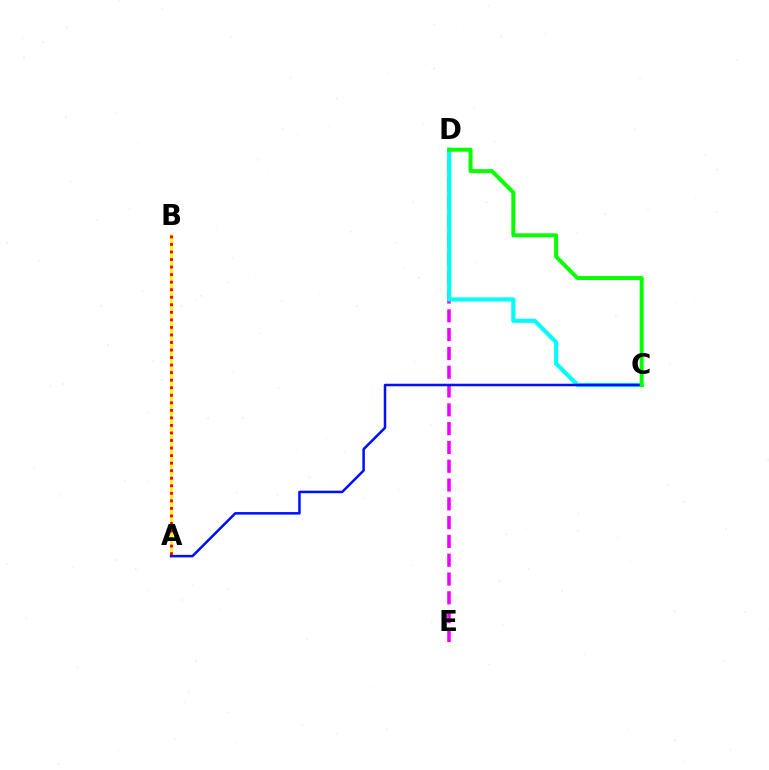{('D', 'E'): [{'color': '#ee00ff', 'line_style': 'dashed', 'thickness': 2.55}], ('A', 'B'): [{'color': '#fcf500', 'line_style': 'solid', 'thickness': 1.98}, {'color': '#ff0000', 'line_style': 'dotted', 'thickness': 2.05}], ('C', 'D'): [{'color': '#00fff6', 'line_style': 'solid', 'thickness': 2.99}, {'color': '#08ff00', 'line_style': 'solid', 'thickness': 2.86}], ('A', 'C'): [{'color': '#0010ff', 'line_style': 'solid', 'thickness': 1.82}]}